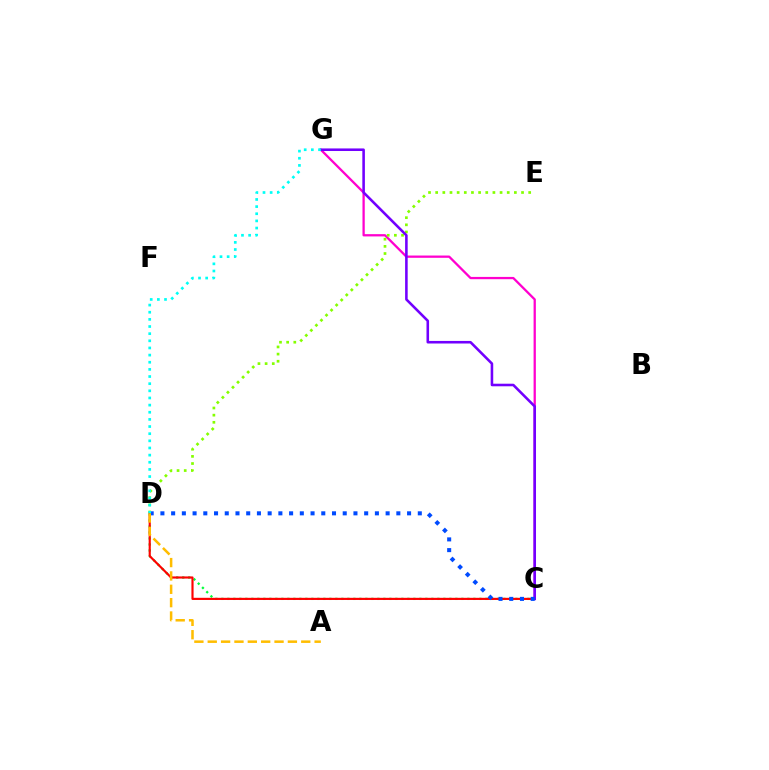{('C', 'G'): [{'color': '#ff00cf', 'line_style': 'solid', 'thickness': 1.64}, {'color': '#7200ff', 'line_style': 'solid', 'thickness': 1.85}], ('D', 'E'): [{'color': '#84ff00', 'line_style': 'dotted', 'thickness': 1.94}], ('C', 'D'): [{'color': '#00ff39', 'line_style': 'dotted', 'thickness': 1.63}, {'color': '#ff0000', 'line_style': 'solid', 'thickness': 1.55}, {'color': '#004bff', 'line_style': 'dotted', 'thickness': 2.91}], ('D', 'G'): [{'color': '#00fff6', 'line_style': 'dotted', 'thickness': 1.94}], ('A', 'D'): [{'color': '#ffbd00', 'line_style': 'dashed', 'thickness': 1.81}]}